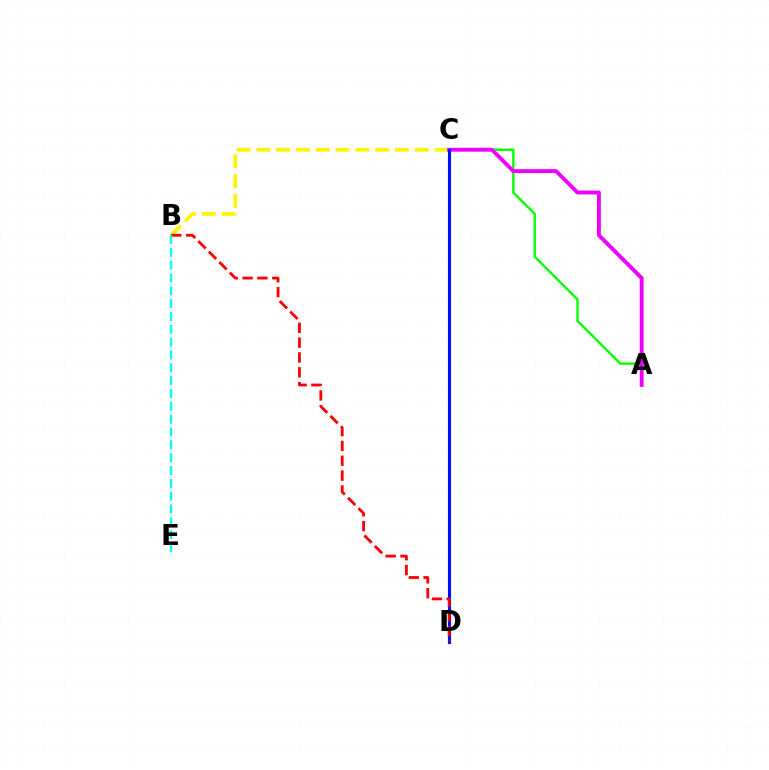{('B', 'C'): [{'color': '#fcf500', 'line_style': 'dashed', 'thickness': 2.69}], ('A', 'C'): [{'color': '#08ff00', 'line_style': 'solid', 'thickness': 1.71}, {'color': '#ee00ff', 'line_style': 'solid', 'thickness': 2.79}], ('C', 'D'): [{'color': '#0010ff', 'line_style': 'solid', 'thickness': 2.24}], ('B', 'D'): [{'color': '#ff0000', 'line_style': 'dashed', 'thickness': 2.02}], ('B', 'E'): [{'color': '#00fff6', 'line_style': 'dashed', 'thickness': 1.74}]}